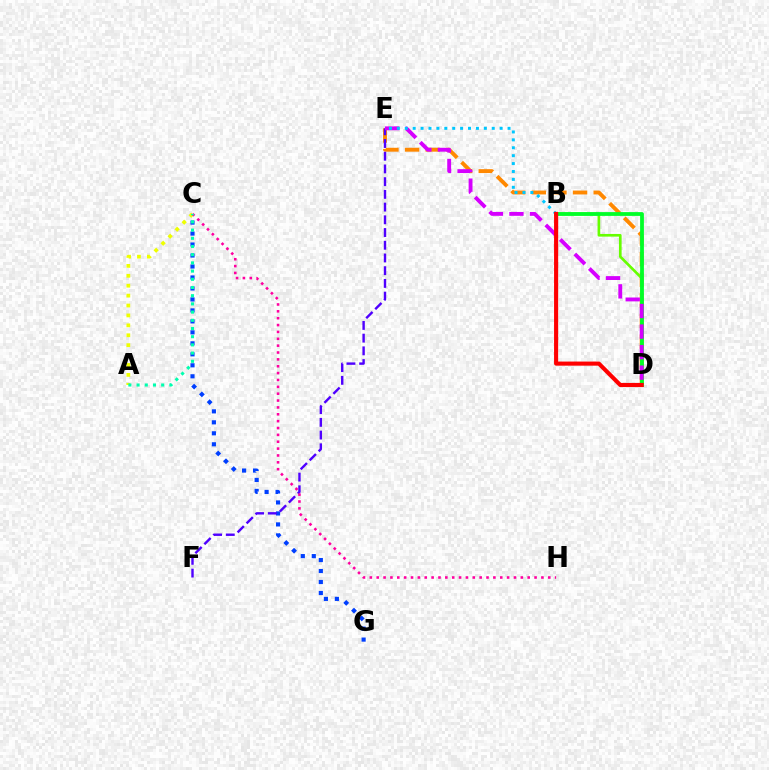{('D', 'E'): [{'color': '#ff8800', 'line_style': 'dashed', 'thickness': 2.8}, {'color': '#d600ff', 'line_style': 'dashed', 'thickness': 2.79}], ('B', 'D'): [{'color': '#66ff00', 'line_style': 'solid', 'thickness': 1.92}, {'color': '#00ff27', 'line_style': 'solid', 'thickness': 2.73}, {'color': '#ff0000', 'line_style': 'solid', 'thickness': 2.96}], ('C', 'G'): [{'color': '#003fff', 'line_style': 'dotted', 'thickness': 2.98}], ('E', 'F'): [{'color': '#4f00ff', 'line_style': 'dashed', 'thickness': 1.73}], ('B', 'E'): [{'color': '#00c7ff', 'line_style': 'dotted', 'thickness': 2.15}], ('A', 'C'): [{'color': '#eeff00', 'line_style': 'dotted', 'thickness': 2.69}, {'color': '#00ffaf', 'line_style': 'dotted', 'thickness': 2.23}], ('C', 'H'): [{'color': '#ff00a0', 'line_style': 'dotted', 'thickness': 1.86}]}